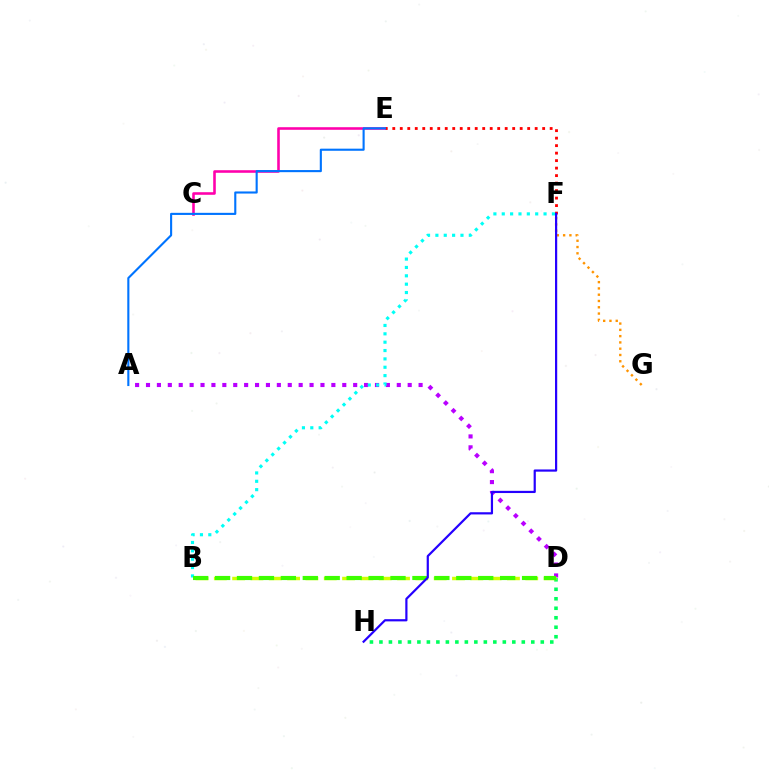{('F', 'G'): [{'color': '#ff9400', 'line_style': 'dotted', 'thickness': 1.71}], ('D', 'H'): [{'color': '#00ff5c', 'line_style': 'dotted', 'thickness': 2.58}], ('C', 'E'): [{'color': '#ff00ac', 'line_style': 'solid', 'thickness': 1.86}], ('A', 'D'): [{'color': '#b900ff', 'line_style': 'dotted', 'thickness': 2.96}], ('B', 'D'): [{'color': '#d1ff00', 'line_style': 'dashed', 'thickness': 2.49}, {'color': '#3dff00', 'line_style': 'dashed', 'thickness': 2.98}], ('B', 'F'): [{'color': '#00fff6', 'line_style': 'dotted', 'thickness': 2.27}], ('E', 'F'): [{'color': '#ff0000', 'line_style': 'dotted', 'thickness': 2.04}], ('A', 'E'): [{'color': '#0074ff', 'line_style': 'solid', 'thickness': 1.52}], ('F', 'H'): [{'color': '#2500ff', 'line_style': 'solid', 'thickness': 1.58}]}